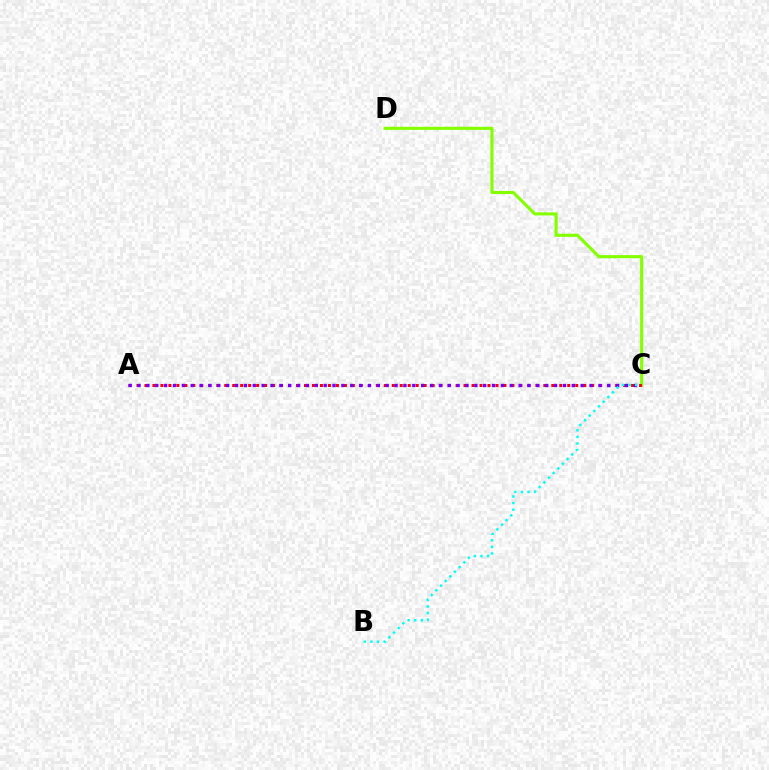{('C', 'D'): [{'color': '#84ff00', 'line_style': 'solid', 'thickness': 2.23}], ('A', 'C'): [{'color': '#ff0000', 'line_style': 'dotted', 'thickness': 2.17}, {'color': '#7200ff', 'line_style': 'dotted', 'thickness': 2.41}], ('B', 'C'): [{'color': '#00fff6', 'line_style': 'dotted', 'thickness': 1.79}]}